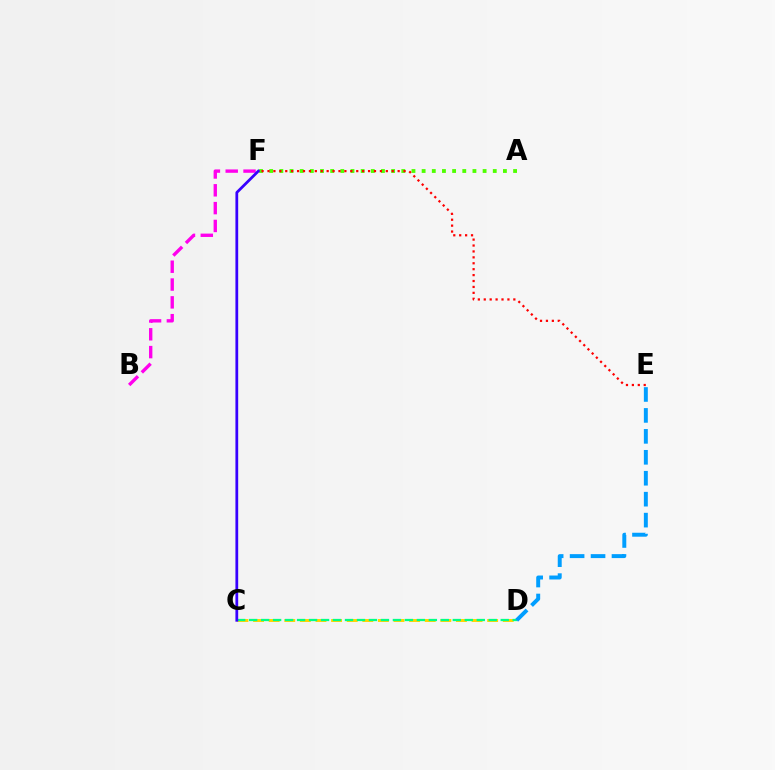{('C', 'D'): [{'color': '#ffd500', 'line_style': 'dashed', 'thickness': 2.12}, {'color': '#00ff86', 'line_style': 'dashed', 'thickness': 1.63}], ('B', 'F'): [{'color': '#ff00ed', 'line_style': 'dashed', 'thickness': 2.42}], ('A', 'F'): [{'color': '#4fff00', 'line_style': 'dotted', 'thickness': 2.76}], ('E', 'F'): [{'color': '#ff0000', 'line_style': 'dotted', 'thickness': 1.61}], ('D', 'E'): [{'color': '#009eff', 'line_style': 'dashed', 'thickness': 2.85}], ('C', 'F'): [{'color': '#3700ff', 'line_style': 'solid', 'thickness': 1.99}]}